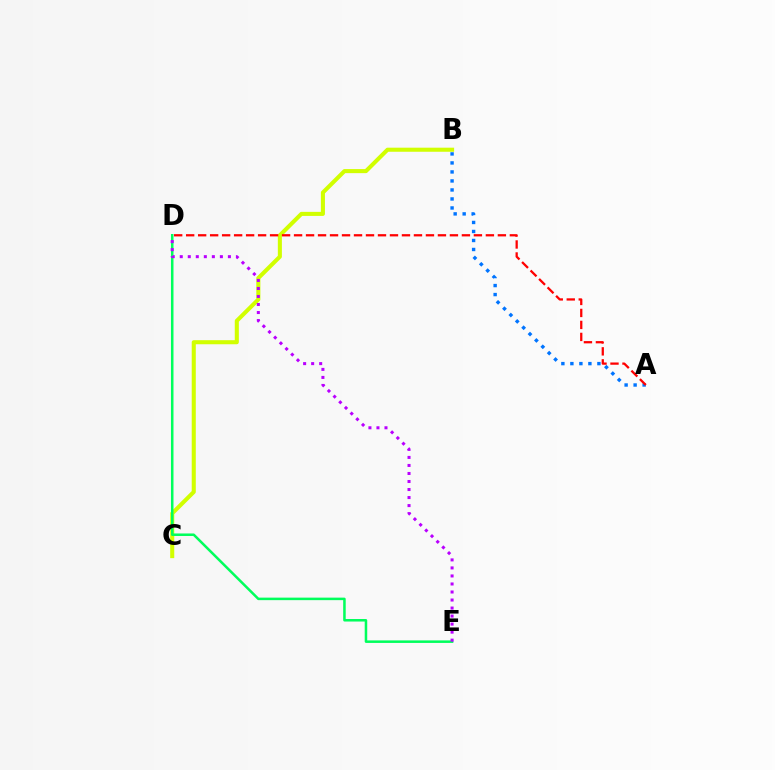{('B', 'C'): [{'color': '#d1ff00', 'line_style': 'solid', 'thickness': 2.93}], ('D', 'E'): [{'color': '#00ff5c', 'line_style': 'solid', 'thickness': 1.82}, {'color': '#b900ff', 'line_style': 'dotted', 'thickness': 2.18}], ('A', 'B'): [{'color': '#0074ff', 'line_style': 'dotted', 'thickness': 2.45}], ('A', 'D'): [{'color': '#ff0000', 'line_style': 'dashed', 'thickness': 1.63}]}